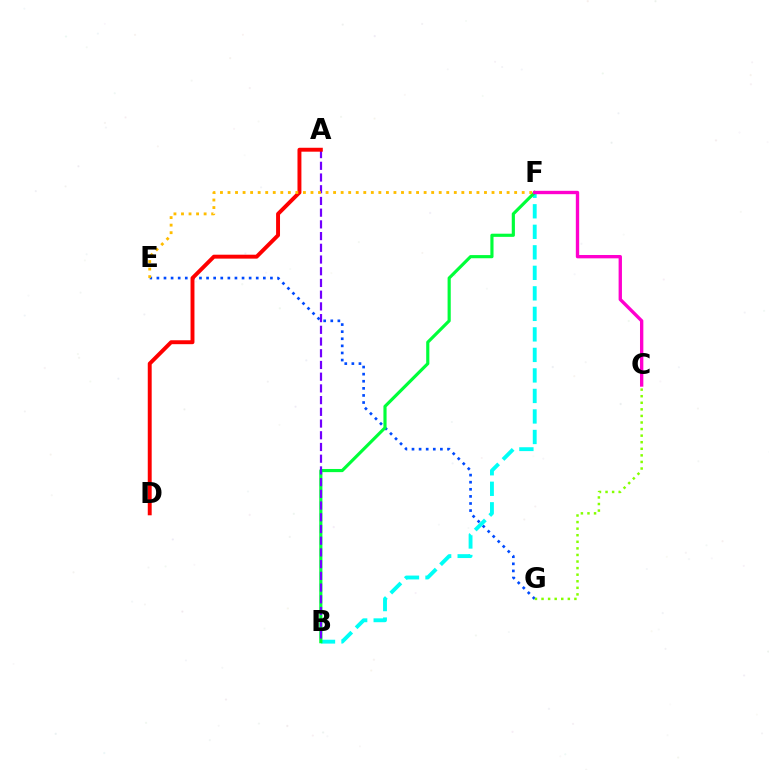{('E', 'G'): [{'color': '#004bff', 'line_style': 'dotted', 'thickness': 1.93}], ('B', 'F'): [{'color': '#00fff6', 'line_style': 'dashed', 'thickness': 2.79}, {'color': '#00ff39', 'line_style': 'solid', 'thickness': 2.27}], ('C', 'G'): [{'color': '#84ff00', 'line_style': 'dotted', 'thickness': 1.79}], ('C', 'F'): [{'color': '#ff00cf', 'line_style': 'solid', 'thickness': 2.41}], ('A', 'B'): [{'color': '#7200ff', 'line_style': 'dashed', 'thickness': 1.59}], ('A', 'D'): [{'color': '#ff0000', 'line_style': 'solid', 'thickness': 2.83}], ('E', 'F'): [{'color': '#ffbd00', 'line_style': 'dotted', 'thickness': 2.05}]}